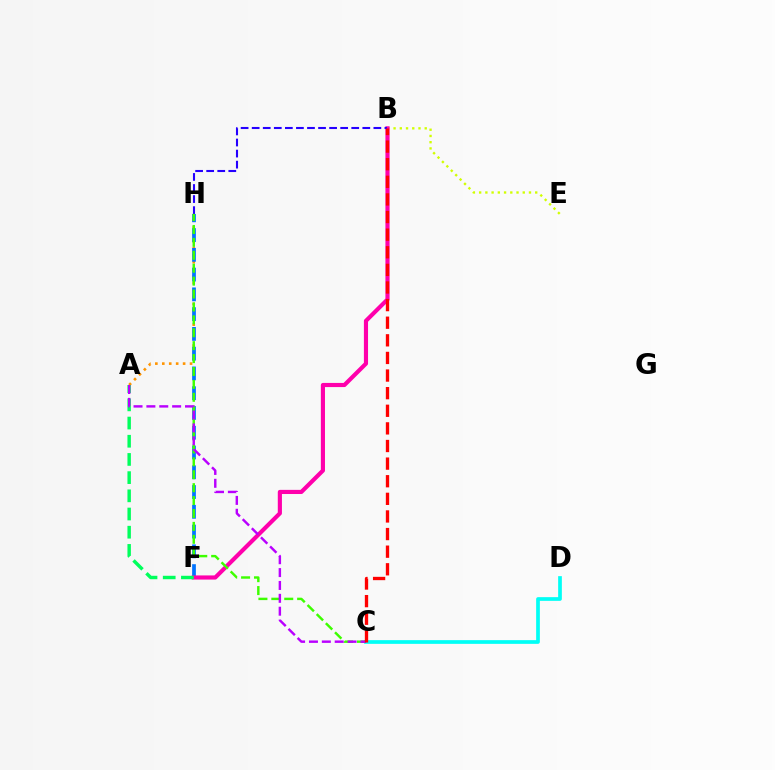{('C', 'D'): [{'color': '#00fff6', 'line_style': 'solid', 'thickness': 2.67}], ('A', 'H'): [{'color': '#ff9400', 'line_style': 'dotted', 'thickness': 1.89}], ('F', 'H'): [{'color': '#0074ff', 'line_style': 'dashed', 'thickness': 2.69}], ('B', 'E'): [{'color': '#d1ff00', 'line_style': 'dotted', 'thickness': 1.69}], ('B', 'F'): [{'color': '#ff00ac', 'line_style': 'solid', 'thickness': 2.98}], ('A', 'F'): [{'color': '#00ff5c', 'line_style': 'dashed', 'thickness': 2.47}], ('B', 'H'): [{'color': '#2500ff', 'line_style': 'dashed', 'thickness': 1.5}], ('C', 'H'): [{'color': '#3dff00', 'line_style': 'dashed', 'thickness': 1.75}], ('A', 'C'): [{'color': '#b900ff', 'line_style': 'dashed', 'thickness': 1.75}], ('B', 'C'): [{'color': '#ff0000', 'line_style': 'dashed', 'thickness': 2.39}]}